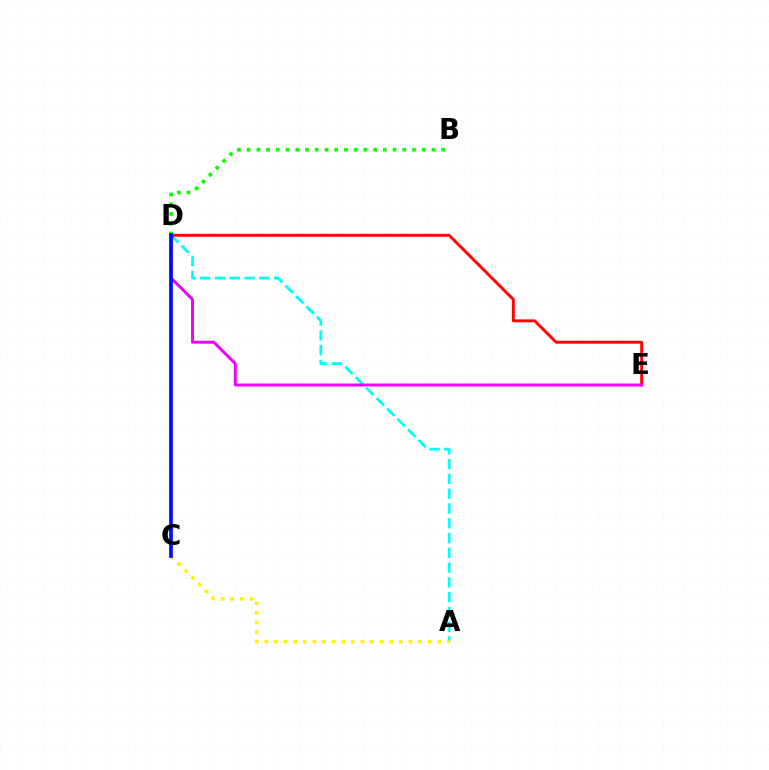{('A', 'D'): [{'color': '#00fff6', 'line_style': 'dashed', 'thickness': 2.01}], ('D', 'E'): [{'color': '#ff0000', 'line_style': 'solid', 'thickness': 2.09}, {'color': '#ee00ff', 'line_style': 'solid', 'thickness': 2.11}], ('B', 'D'): [{'color': '#08ff00', 'line_style': 'dotted', 'thickness': 2.64}], ('A', 'C'): [{'color': '#fcf500', 'line_style': 'dotted', 'thickness': 2.61}], ('C', 'D'): [{'color': '#0010ff', 'line_style': 'solid', 'thickness': 2.69}]}